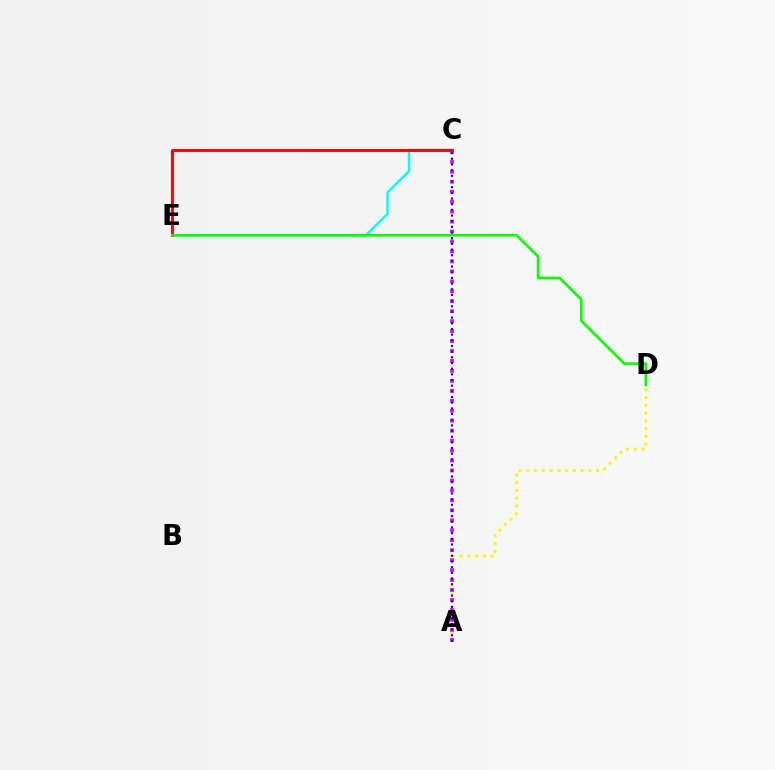{('A', 'D'): [{'color': '#fcf500', 'line_style': 'dotted', 'thickness': 2.11}], ('C', 'E'): [{'color': '#00fff6', 'line_style': 'solid', 'thickness': 1.76}, {'color': '#ff0000', 'line_style': 'solid', 'thickness': 2.09}], ('A', 'C'): [{'color': '#ee00ff', 'line_style': 'dotted', 'thickness': 2.71}, {'color': '#0010ff', 'line_style': 'dotted', 'thickness': 1.54}], ('D', 'E'): [{'color': '#08ff00', 'line_style': 'solid', 'thickness': 1.89}]}